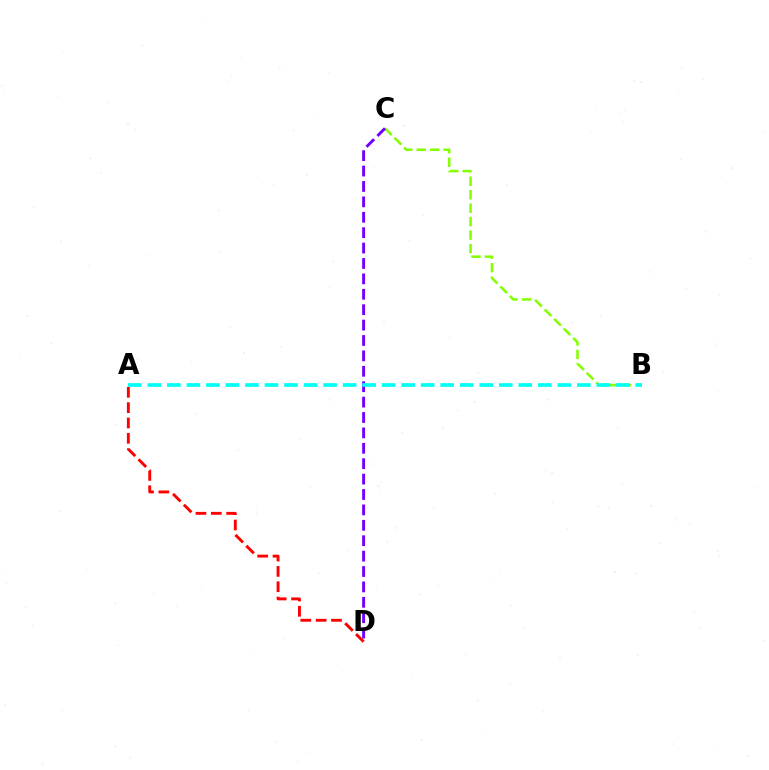{('B', 'C'): [{'color': '#84ff00', 'line_style': 'dashed', 'thickness': 1.83}], ('C', 'D'): [{'color': '#7200ff', 'line_style': 'dashed', 'thickness': 2.09}], ('A', 'D'): [{'color': '#ff0000', 'line_style': 'dashed', 'thickness': 2.08}], ('A', 'B'): [{'color': '#00fff6', 'line_style': 'dashed', 'thickness': 2.65}]}